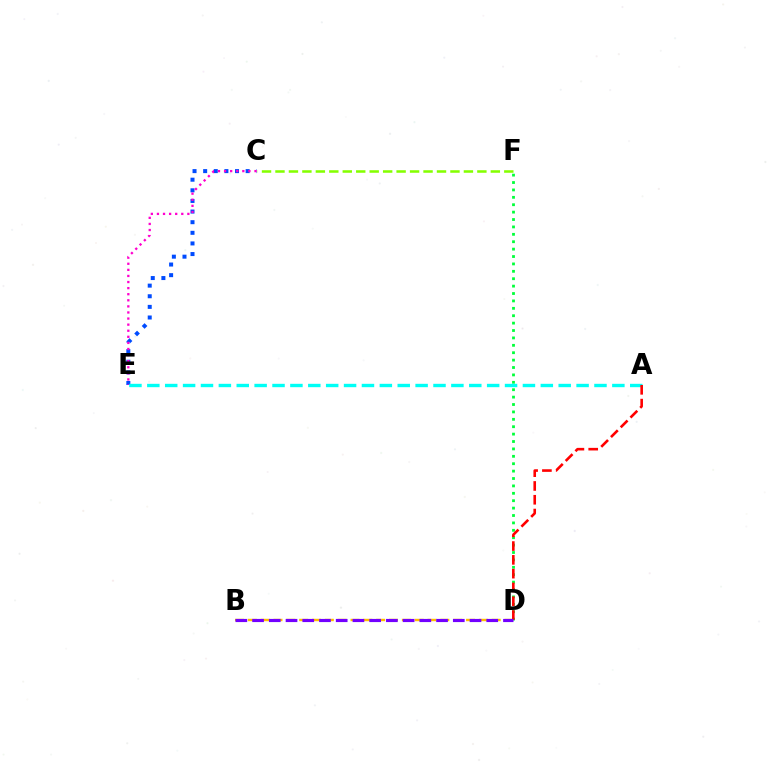{('B', 'D'): [{'color': '#ffbd00', 'line_style': 'dashed', 'thickness': 1.74}, {'color': '#7200ff', 'line_style': 'dashed', 'thickness': 2.27}], ('D', 'F'): [{'color': '#00ff39', 'line_style': 'dotted', 'thickness': 2.01}], ('C', 'E'): [{'color': '#004bff', 'line_style': 'dotted', 'thickness': 2.89}, {'color': '#ff00cf', 'line_style': 'dotted', 'thickness': 1.65}], ('A', 'E'): [{'color': '#00fff6', 'line_style': 'dashed', 'thickness': 2.43}], ('A', 'D'): [{'color': '#ff0000', 'line_style': 'dashed', 'thickness': 1.87}], ('C', 'F'): [{'color': '#84ff00', 'line_style': 'dashed', 'thickness': 1.83}]}